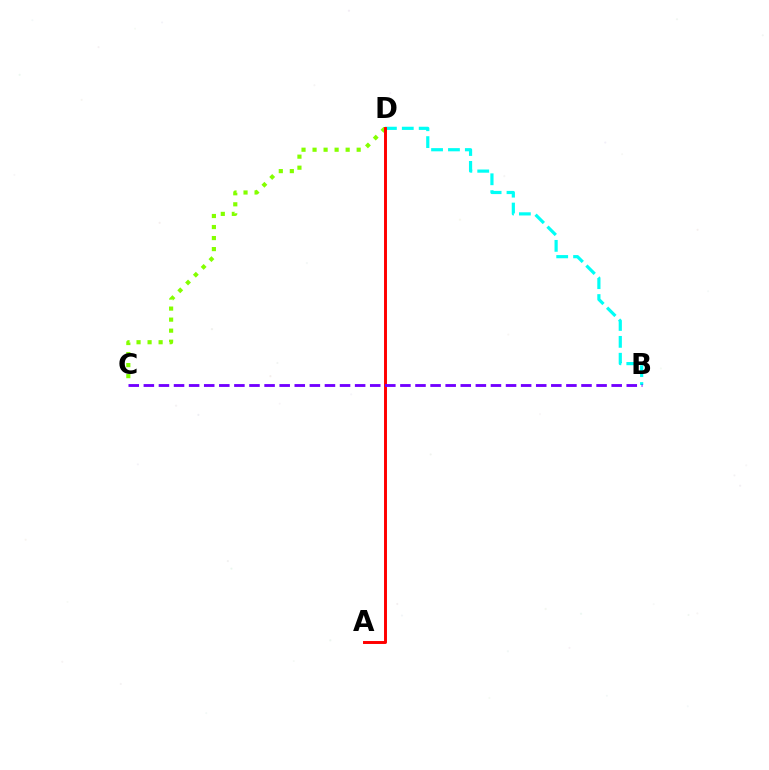{('C', 'D'): [{'color': '#84ff00', 'line_style': 'dotted', 'thickness': 3.0}], ('B', 'D'): [{'color': '#00fff6', 'line_style': 'dashed', 'thickness': 2.29}], ('A', 'D'): [{'color': '#ff0000', 'line_style': 'solid', 'thickness': 2.12}], ('B', 'C'): [{'color': '#7200ff', 'line_style': 'dashed', 'thickness': 2.05}]}